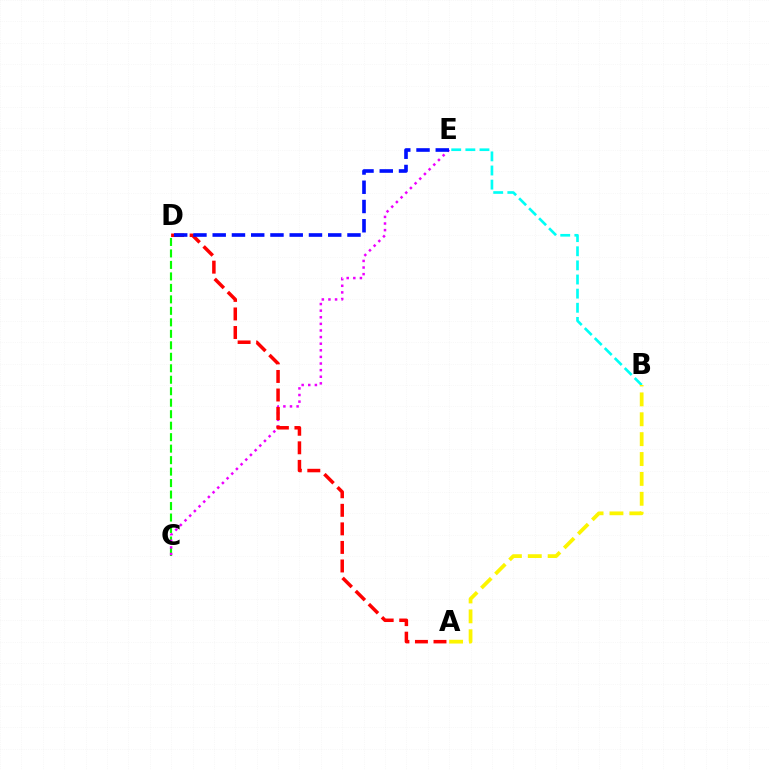{('C', 'D'): [{'color': '#08ff00', 'line_style': 'dashed', 'thickness': 1.56}], ('B', 'E'): [{'color': '#00fff6', 'line_style': 'dashed', 'thickness': 1.92}], ('C', 'E'): [{'color': '#ee00ff', 'line_style': 'dotted', 'thickness': 1.8}], ('A', 'D'): [{'color': '#ff0000', 'line_style': 'dashed', 'thickness': 2.52}], ('D', 'E'): [{'color': '#0010ff', 'line_style': 'dashed', 'thickness': 2.62}], ('A', 'B'): [{'color': '#fcf500', 'line_style': 'dashed', 'thickness': 2.7}]}